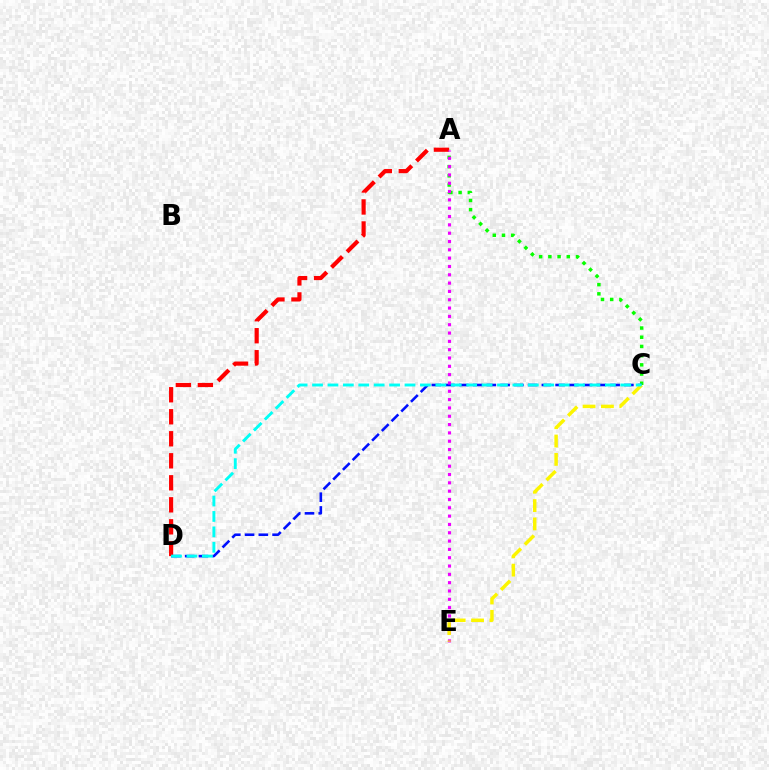{('A', 'C'): [{'color': '#08ff00', 'line_style': 'dotted', 'thickness': 2.5}], ('C', 'D'): [{'color': '#0010ff', 'line_style': 'dashed', 'thickness': 1.87}, {'color': '#00fff6', 'line_style': 'dashed', 'thickness': 2.09}], ('A', 'D'): [{'color': '#ff0000', 'line_style': 'dashed', 'thickness': 2.99}], ('A', 'E'): [{'color': '#ee00ff', 'line_style': 'dotted', 'thickness': 2.26}], ('C', 'E'): [{'color': '#fcf500', 'line_style': 'dashed', 'thickness': 2.49}]}